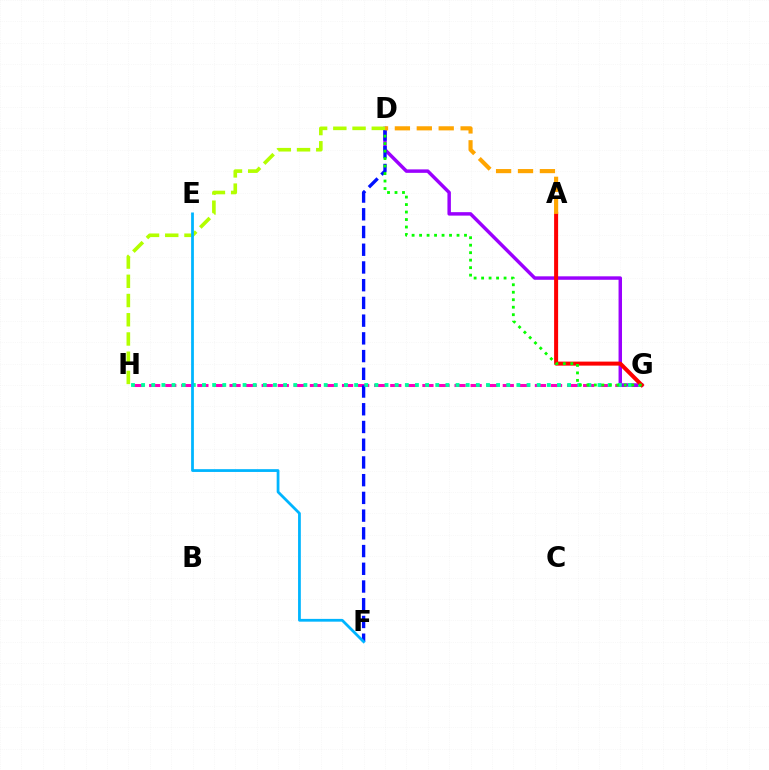{('G', 'H'): [{'color': '#ff00bd', 'line_style': 'dashed', 'thickness': 2.18}, {'color': '#00ff9d', 'line_style': 'dotted', 'thickness': 2.76}], ('D', 'G'): [{'color': '#9b00ff', 'line_style': 'solid', 'thickness': 2.49}, {'color': '#08ff00', 'line_style': 'dotted', 'thickness': 2.03}], ('D', 'F'): [{'color': '#0010ff', 'line_style': 'dashed', 'thickness': 2.41}], ('A', 'G'): [{'color': '#ff0000', 'line_style': 'solid', 'thickness': 2.89}], ('A', 'D'): [{'color': '#ffa500', 'line_style': 'dashed', 'thickness': 2.98}], ('D', 'H'): [{'color': '#b3ff00', 'line_style': 'dashed', 'thickness': 2.61}], ('E', 'F'): [{'color': '#00b5ff', 'line_style': 'solid', 'thickness': 2.0}]}